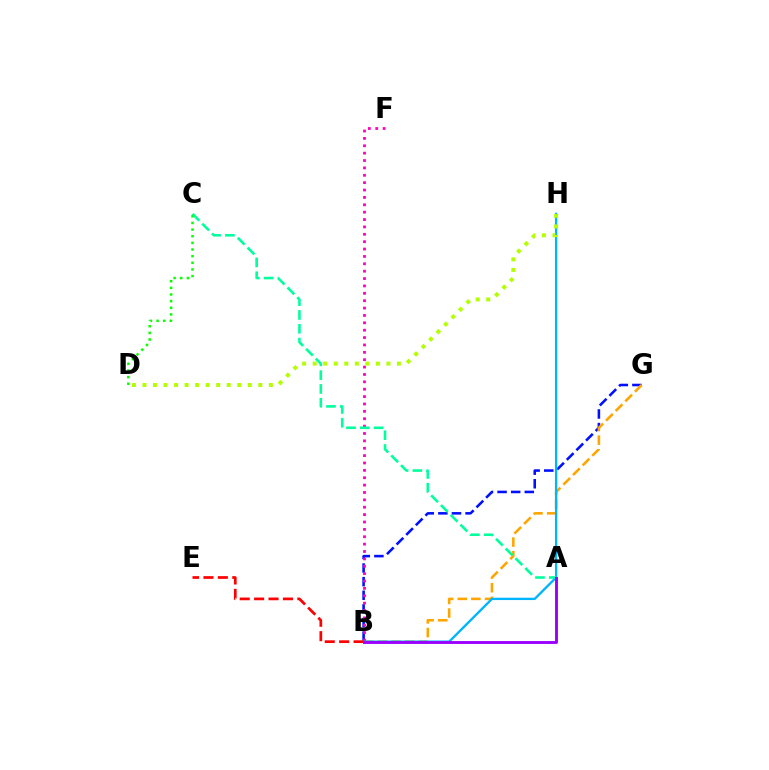{('B', 'G'): [{'color': '#0010ff', 'line_style': 'dashed', 'thickness': 1.85}, {'color': '#ffa500', 'line_style': 'dashed', 'thickness': 1.85}], ('B', 'F'): [{'color': '#ff00bd', 'line_style': 'dotted', 'thickness': 2.0}], ('B', 'H'): [{'color': '#00b5ff', 'line_style': 'solid', 'thickness': 1.69}], ('D', 'H'): [{'color': '#b3ff00', 'line_style': 'dotted', 'thickness': 2.86}], ('A', 'C'): [{'color': '#00ff9d', 'line_style': 'dashed', 'thickness': 1.88}], ('C', 'D'): [{'color': '#08ff00', 'line_style': 'dotted', 'thickness': 1.8}], ('A', 'B'): [{'color': '#9b00ff', 'line_style': 'solid', 'thickness': 2.08}], ('B', 'E'): [{'color': '#ff0000', 'line_style': 'dashed', 'thickness': 1.96}]}